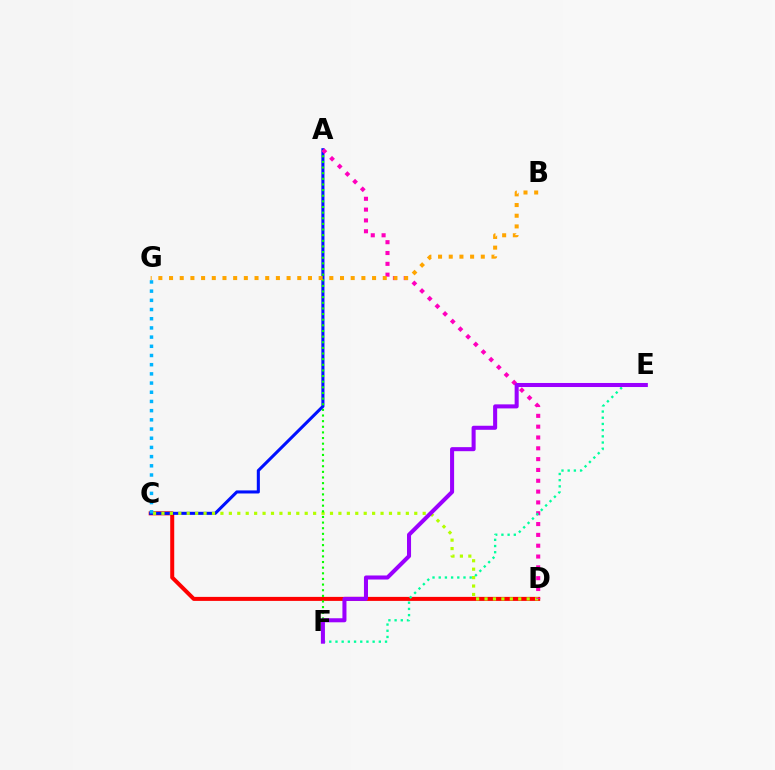{('C', 'D'): [{'color': '#ff0000', 'line_style': 'solid', 'thickness': 2.88}, {'color': '#b3ff00', 'line_style': 'dotted', 'thickness': 2.29}], ('A', 'C'): [{'color': '#0010ff', 'line_style': 'solid', 'thickness': 2.21}], ('A', 'F'): [{'color': '#08ff00', 'line_style': 'dotted', 'thickness': 1.53}], ('A', 'D'): [{'color': '#ff00bd', 'line_style': 'dotted', 'thickness': 2.94}], ('E', 'F'): [{'color': '#00ff9d', 'line_style': 'dotted', 'thickness': 1.68}, {'color': '#9b00ff', 'line_style': 'solid', 'thickness': 2.91}], ('C', 'G'): [{'color': '#00b5ff', 'line_style': 'dotted', 'thickness': 2.5}], ('B', 'G'): [{'color': '#ffa500', 'line_style': 'dotted', 'thickness': 2.9}]}